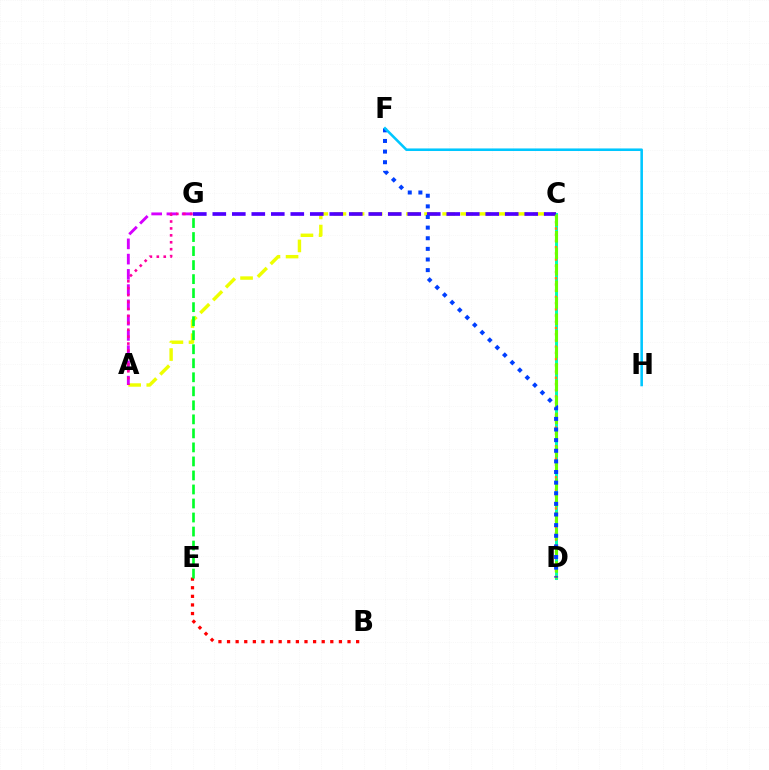{('A', 'C'): [{'color': '#eeff00', 'line_style': 'dashed', 'thickness': 2.46}], ('C', 'D'): [{'color': '#00ffaf', 'line_style': 'solid', 'thickness': 2.14}, {'color': '#ff8800', 'line_style': 'dotted', 'thickness': 1.69}, {'color': '#66ff00', 'line_style': 'dashed', 'thickness': 2.24}], ('A', 'G'): [{'color': '#d600ff', 'line_style': 'dashed', 'thickness': 2.07}, {'color': '#ff00a0', 'line_style': 'dotted', 'thickness': 1.88}], ('B', 'E'): [{'color': '#ff0000', 'line_style': 'dotted', 'thickness': 2.34}], ('C', 'G'): [{'color': '#4f00ff', 'line_style': 'dashed', 'thickness': 2.65}], ('D', 'F'): [{'color': '#003fff', 'line_style': 'dotted', 'thickness': 2.89}], ('F', 'H'): [{'color': '#00c7ff', 'line_style': 'solid', 'thickness': 1.85}], ('E', 'G'): [{'color': '#00ff27', 'line_style': 'dashed', 'thickness': 1.91}]}